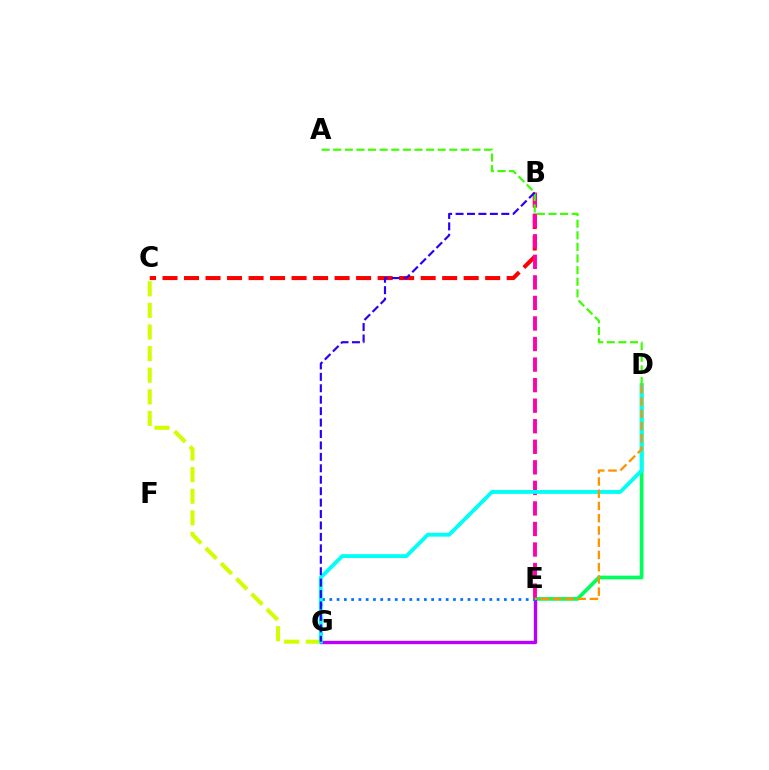{('C', 'G'): [{'color': '#d1ff00', 'line_style': 'dashed', 'thickness': 2.94}], ('D', 'E'): [{'color': '#00ff5c', 'line_style': 'solid', 'thickness': 2.67}, {'color': '#ff9400', 'line_style': 'dashed', 'thickness': 1.66}], ('B', 'C'): [{'color': '#ff0000', 'line_style': 'dashed', 'thickness': 2.92}], ('E', 'G'): [{'color': '#b900ff', 'line_style': 'solid', 'thickness': 2.42}, {'color': '#0074ff', 'line_style': 'dotted', 'thickness': 1.98}], ('B', 'E'): [{'color': '#ff00ac', 'line_style': 'dashed', 'thickness': 2.79}], ('D', 'G'): [{'color': '#00fff6', 'line_style': 'solid', 'thickness': 2.77}], ('A', 'D'): [{'color': '#3dff00', 'line_style': 'dashed', 'thickness': 1.58}], ('B', 'G'): [{'color': '#2500ff', 'line_style': 'dashed', 'thickness': 1.55}]}